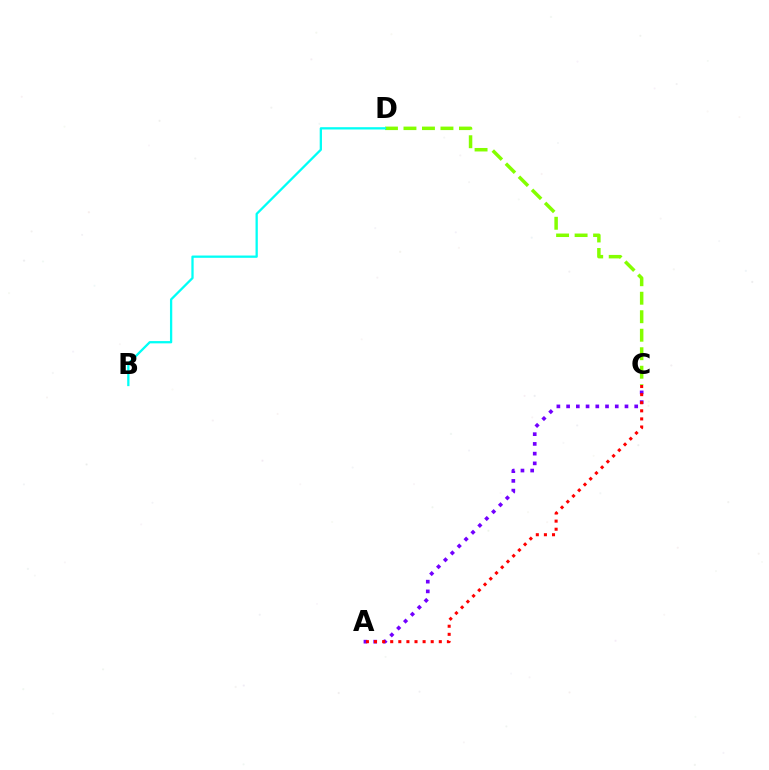{('C', 'D'): [{'color': '#84ff00', 'line_style': 'dashed', 'thickness': 2.51}], ('A', 'C'): [{'color': '#7200ff', 'line_style': 'dotted', 'thickness': 2.64}, {'color': '#ff0000', 'line_style': 'dotted', 'thickness': 2.2}], ('B', 'D'): [{'color': '#00fff6', 'line_style': 'solid', 'thickness': 1.65}]}